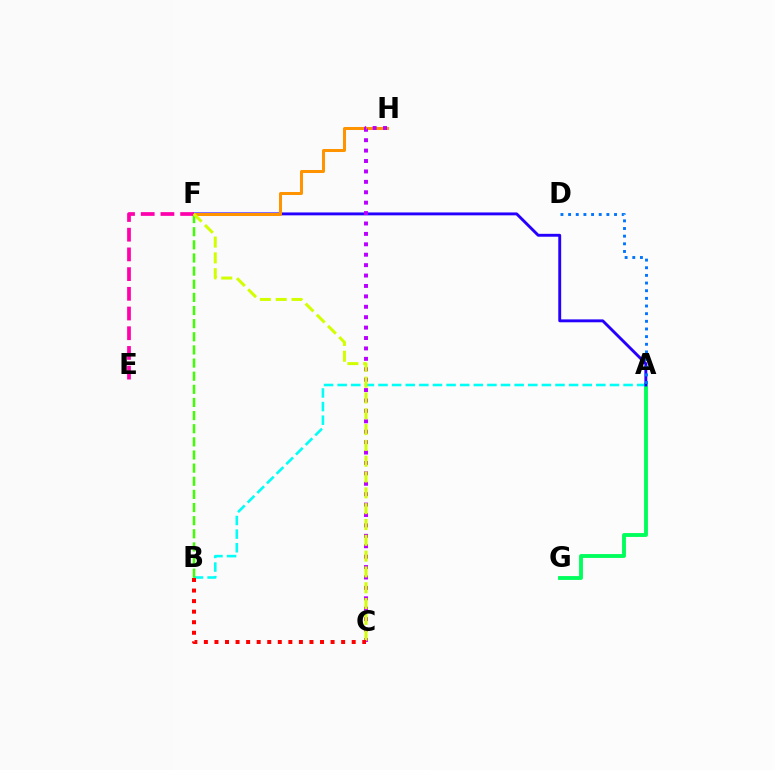{('A', 'G'): [{'color': '#00ff5c', 'line_style': 'solid', 'thickness': 2.77}], ('A', 'B'): [{'color': '#00fff6', 'line_style': 'dashed', 'thickness': 1.85}], ('B', 'F'): [{'color': '#3dff00', 'line_style': 'dashed', 'thickness': 1.78}], ('A', 'F'): [{'color': '#2500ff', 'line_style': 'solid', 'thickness': 2.08}], ('F', 'H'): [{'color': '#ff9400', 'line_style': 'solid', 'thickness': 2.17}], ('C', 'H'): [{'color': '#b900ff', 'line_style': 'dotted', 'thickness': 2.83}], ('E', 'F'): [{'color': '#ff00ac', 'line_style': 'dashed', 'thickness': 2.68}], ('C', 'F'): [{'color': '#d1ff00', 'line_style': 'dashed', 'thickness': 2.15}], ('A', 'D'): [{'color': '#0074ff', 'line_style': 'dotted', 'thickness': 2.08}], ('B', 'C'): [{'color': '#ff0000', 'line_style': 'dotted', 'thickness': 2.87}]}